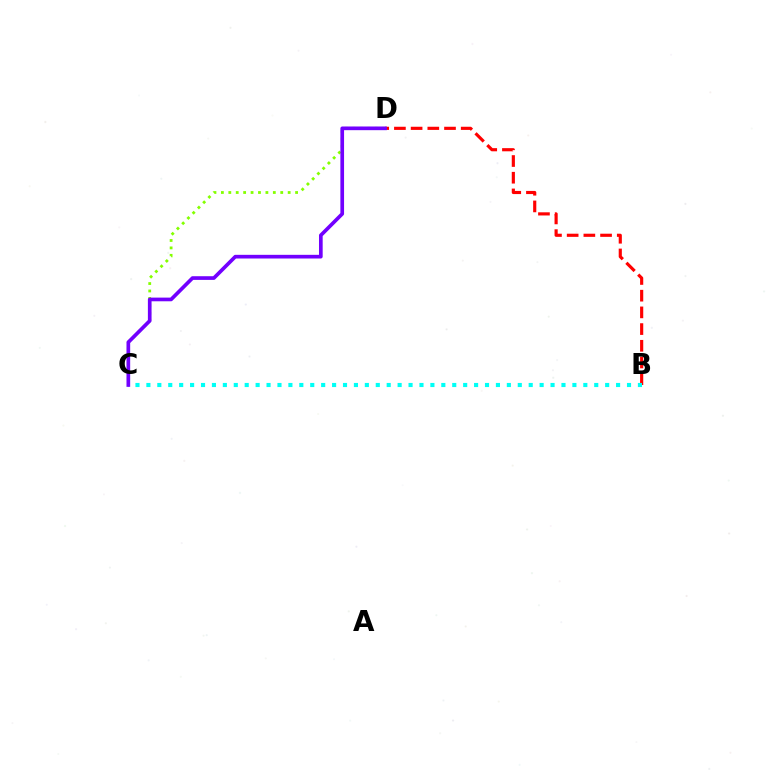{('C', 'D'): [{'color': '#84ff00', 'line_style': 'dotted', 'thickness': 2.02}, {'color': '#7200ff', 'line_style': 'solid', 'thickness': 2.65}], ('B', 'D'): [{'color': '#ff0000', 'line_style': 'dashed', 'thickness': 2.27}], ('B', 'C'): [{'color': '#00fff6', 'line_style': 'dotted', 'thickness': 2.97}]}